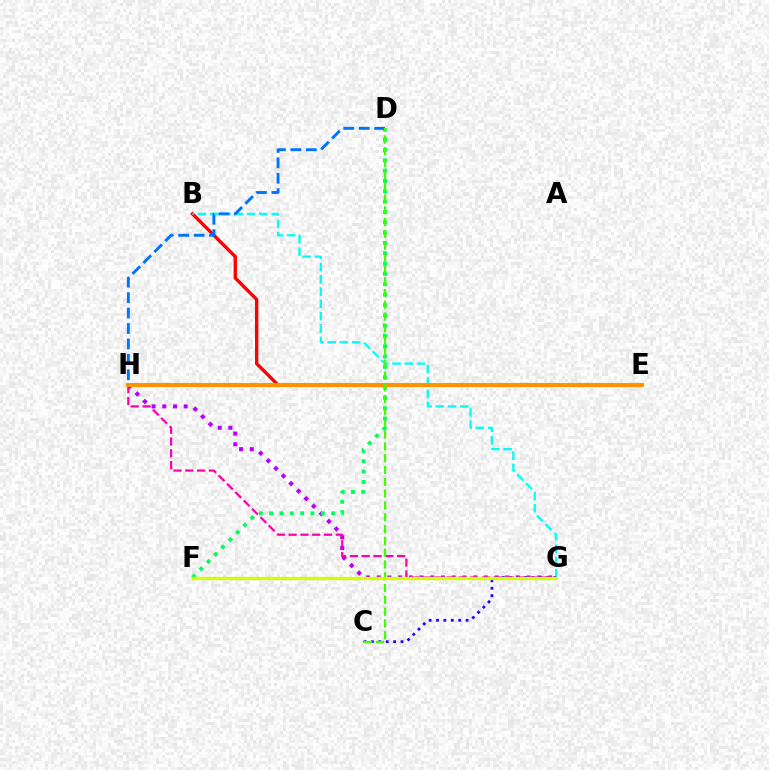{('G', 'H'): [{'color': '#b900ff', 'line_style': 'dotted', 'thickness': 2.91}, {'color': '#ff00ac', 'line_style': 'dashed', 'thickness': 1.6}], ('D', 'F'): [{'color': '#00ff5c', 'line_style': 'dotted', 'thickness': 2.81}], ('B', 'E'): [{'color': '#ff0000', 'line_style': 'solid', 'thickness': 2.42}], ('B', 'G'): [{'color': '#00fff6', 'line_style': 'dashed', 'thickness': 1.67}], ('C', 'G'): [{'color': '#2500ff', 'line_style': 'dotted', 'thickness': 2.01}], ('E', 'H'): [{'color': '#ff9400', 'line_style': 'solid', 'thickness': 2.95}], ('D', 'H'): [{'color': '#0074ff', 'line_style': 'dashed', 'thickness': 2.1}], ('C', 'D'): [{'color': '#3dff00', 'line_style': 'dashed', 'thickness': 1.6}], ('F', 'G'): [{'color': '#d1ff00', 'line_style': 'solid', 'thickness': 2.39}]}